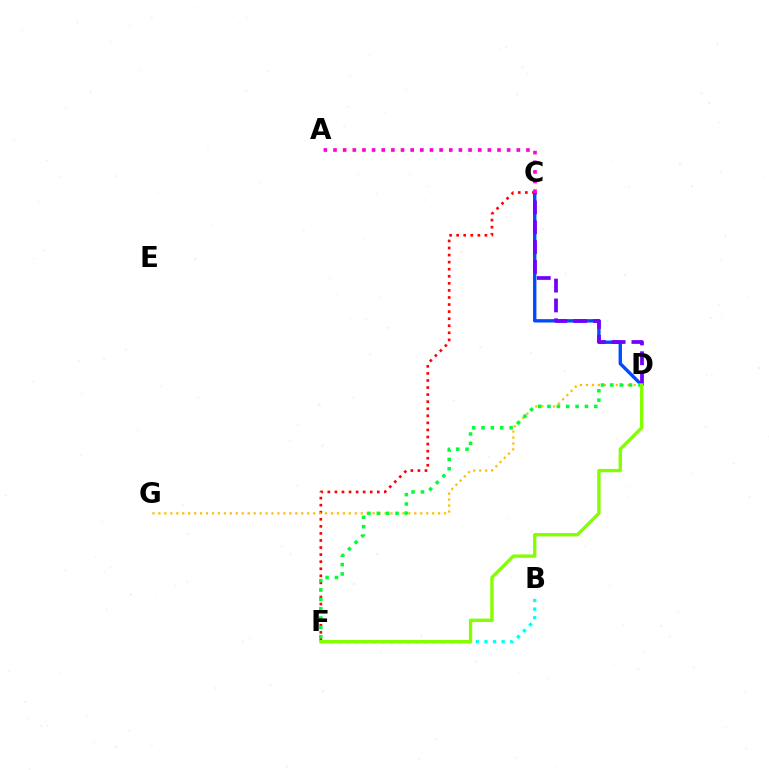{('C', 'F'): [{'color': '#ff0000', 'line_style': 'dotted', 'thickness': 1.92}], ('C', 'D'): [{'color': '#004bff', 'line_style': 'solid', 'thickness': 2.43}, {'color': '#7200ff', 'line_style': 'dashed', 'thickness': 2.69}], ('D', 'G'): [{'color': '#ffbd00', 'line_style': 'dotted', 'thickness': 1.62}], ('B', 'F'): [{'color': '#00fff6', 'line_style': 'dotted', 'thickness': 2.34}], ('D', 'F'): [{'color': '#00ff39', 'line_style': 'dotted', 'thickness': 2.54}, {'color': '#84ff00', 'line_style': 'solid', 'thickness': 2.4}], ('A', 'C'): [{'color': '#ff00cf', 'line_style': 'dotted', 'thickness': 2.62}]}